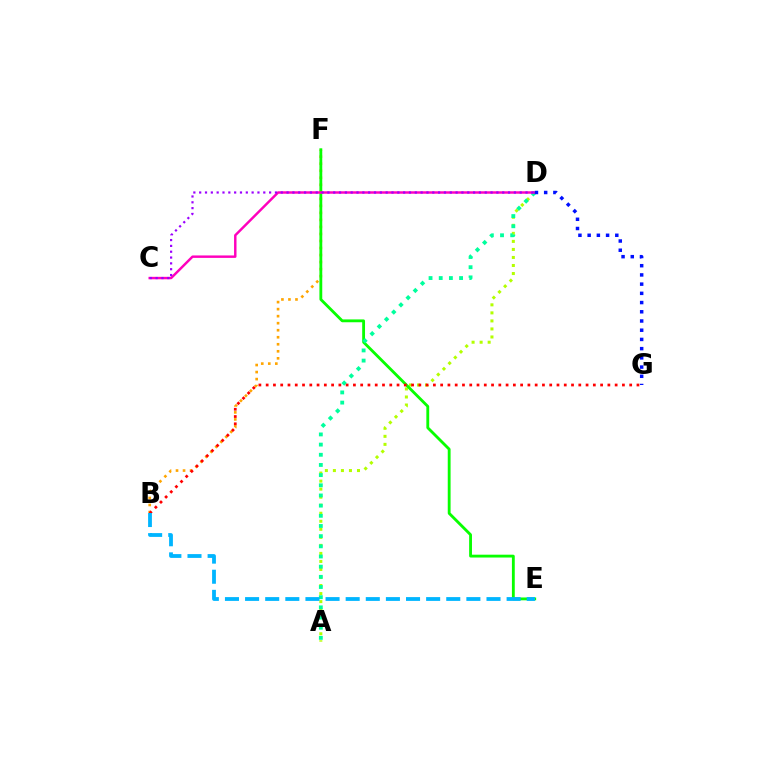{('B', 'F'): [{'color': '#ffa500', 'line_style': 'dotted', 'thickness': 1.91}], ('A', 'D'): [{'color': '#b3ff00', 'line_style': 'dotted', 'thickness': 2.18}, {'color': '#00ff9d', 'line_style': 'dotted', 'thickness': 2.76}], ('E', 'F'): [{'color': '#08ff00', 'line_style': 'solid', 'thickness': 2.04}], ('C', 'D'): [{'color': '#ff00bd', 'line_style': 'solid', 'thickness': 1.76}, {'color': '#9b00ff', 'line_style': 'dotted', 'thickness': 1.58}], ('B', 'G'): [{'color': '#ff0000', 'line_style': 'dotted', 'thickness': 1.98}], ('B', 'E'): [{'color': '#00b5ff', 'line_style': 'dashed', 'thickness': 2.73}], ('D', 'G'): [{'color': '#0010ff', 'line_style': 'dotted', 'thickness': 2.5}]}